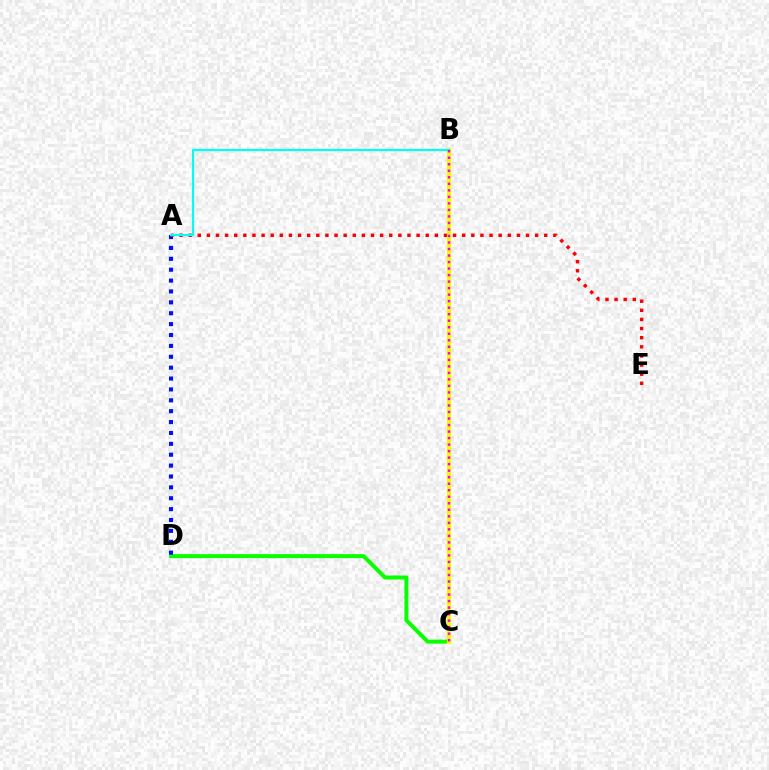{('C', 'D'): [{'color': '#08ff00', 'line_style': 'solid', 'thickness': 2.86}], ('A', 'D'): [{'color': '#0010ff', 'line_style': 'dotted', 'thickness': 2.96}], ('A', 'E'): [{'color': '#ff0000', 'line_style': 'dotted', 'thickness': 2.48}], ('B', 'C'): [{'color': '#fcf500', 'line_style': 'solid', 'thickness': 2.98}, {'color': '#ee00ff', 'line_style': 'dotted', 'thickness': 1.77}], ('A', 'B'): [{'color': '#00fff6', 'line_style': 'solid', 'thickness': 1.57}]}